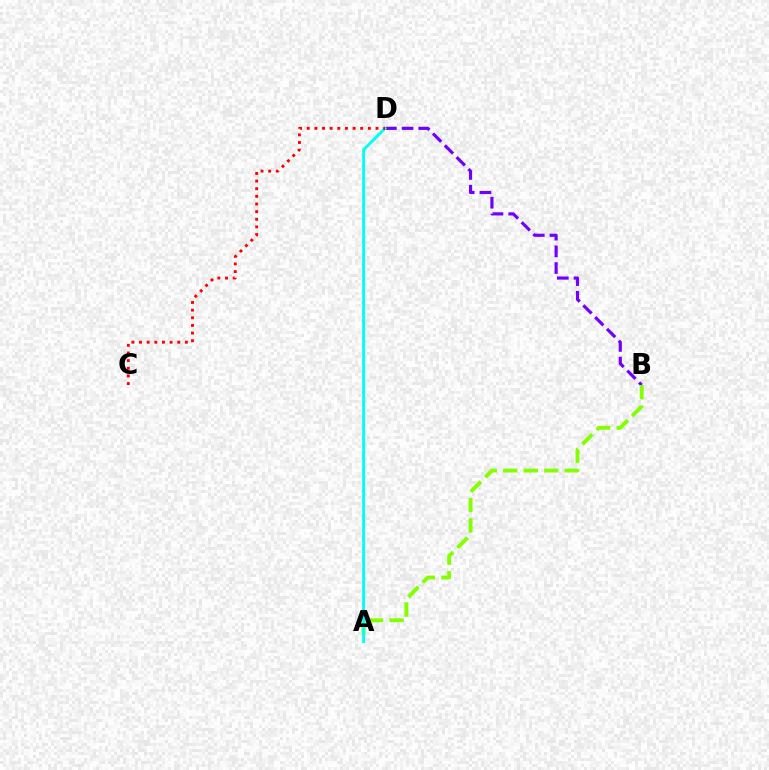{('B', 'D'): [{'color': '#7200ff', 'line_style': 'dashed', 'thickness': 2.27}], ('A', 'B'): [{'color': '#84ff00', 'line_style': 'dashed', 'thickness': 2.79}], ('A', 'D'): [{'color': '#00fff6', 'line_style': 'solid', 'thickness': 2.12}], ('C', 'D'): [{'color': '#ff0000', 'line_style': 'dotted', 'thickness': 2.08}]}